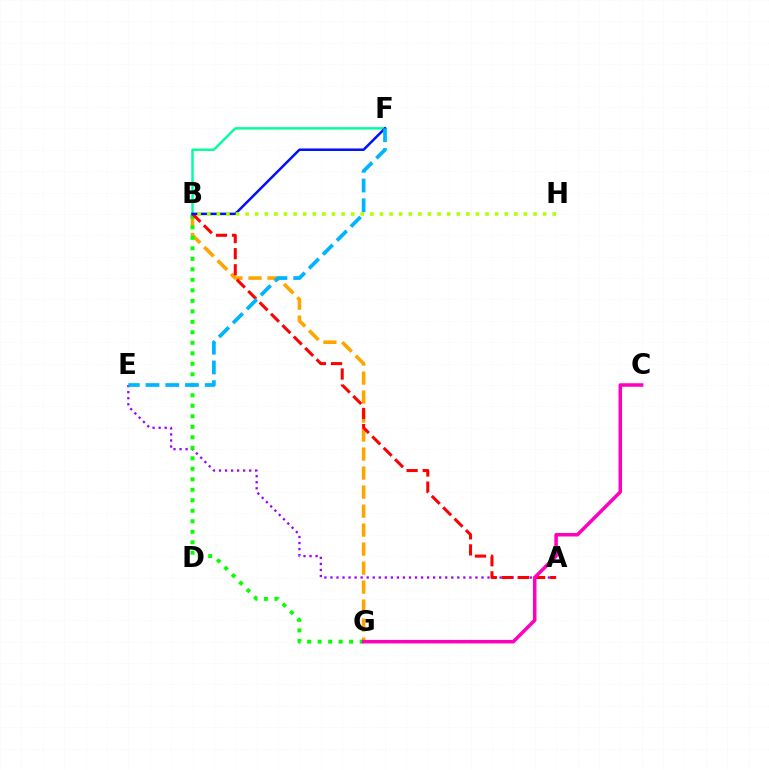{('B', 'G'): [{'color': '#ffa500', 'line_style': 'dashed', 'thickness': 2.58}, {'color': '#08ff00', 'line_style': 'dotted', 'thickness': 2.85}], ('A', 'E'): [{'color': '#9b00ff', 'line_style': 'dotted', 'thickness': 1.64}], ('B', 'F'): [{'color': '#00ff9d', 'line_style': 'solid', 'thickness': 1.75}, {'color': '#0010ff', 'line_style': 'solid', 'thickness': 1.8}], ('A', 'B'): [{'color': '#ff0000', 'line_style': 'dashed', 'thickness': 2.19}], ('E', 'F'): [{'color': '#00b5ff', 'line_style': 'dashed', 'thickness': 2.68}], ('C', 'G'): [{'color': '#ff00bd', 'line_style': 'solid', 'thickness': 2.53}], ('B', 'H'): [{'color': '#b3ff00', 'line_style': 'dotted', 'thickness': 2.61}]}